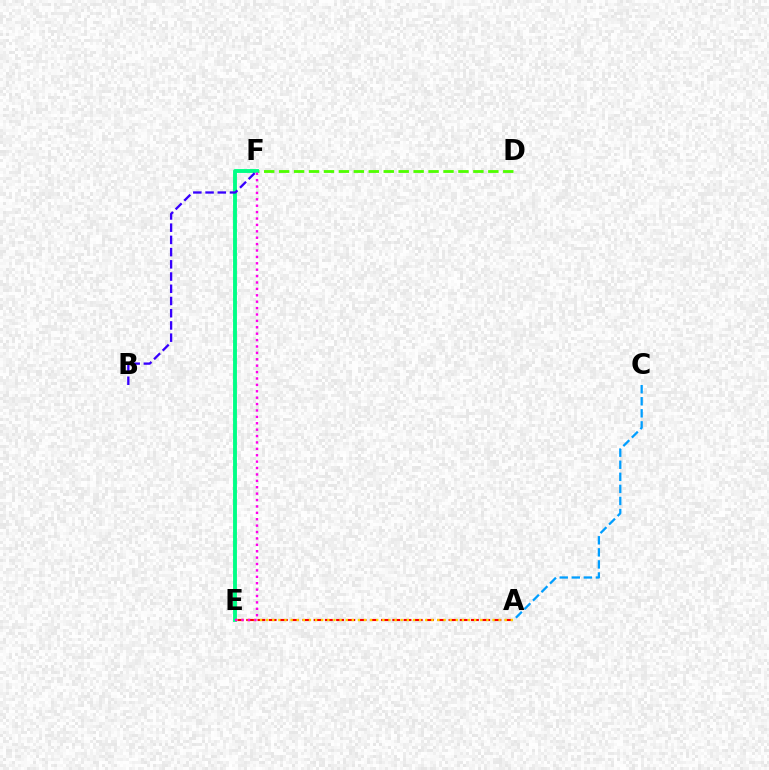{('A', 'E'): [{'color': '#ff0000', 'line_style': 'dashed', 'thickness': 1.53}, {'color': '#ffd500', 'line_style': 'dotted', 'thickness': 1.66}], ('A', 'C'): [{'color': '#009eff', 'line_style': 'dashed', 'thickness': 1.64}], ('D', 'F'): [{'color': '#4fff00', 'line_style': 'dashed', 'thickness': 2.03}], ('E', 'F'): [{'color': '#00ff86', 'line_style': 'solid', 'thickness': 2.79}, {'color': '#ff00ed', 'line_style': 'dotted', 'thickness': 1.74}], ('B', 'F'): [{'color': '#3700ff', 'line_style': 'dashed', 'thickness': 1.66}]}